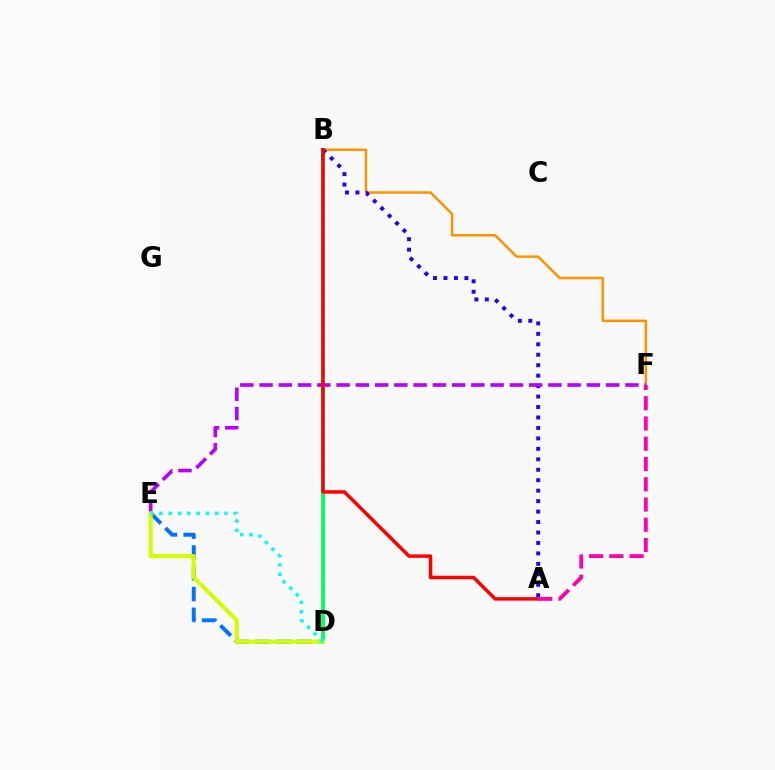{('B', 'D'): [{'color': '#3dff00', 'line_style': 'dashed', 'thickness': 2.11}, {'color': '#00ff5c', 'line_style': 'solid', 'thickness': 2.65}], ('B', 'F'): [{'color': '#ff9400', 'line_style': 'solid', 'thickness': 1.82}], ('D', 'E'): [{'color': '#0074ff', 'line_style': 'dashed', 'thickness': 2.82}, {'color': '#d1ff00', 'line_style': 'solid', 'thickness': 2.91}, {'color': '#00fff6', 'line_style': 'dotted', 'thickness': 2.52}], ('A', 'B'): [{'color': '#2500ff', 'line_style': 'dotted', 'thickness': 2.84}, {'color': '#ff0000', 'line_style': 'solid', 'thickness': 2.5}], ('E', 'F'): [{'color': '#b900ff', 'line_style': 'dashed', 'thickness': 2.62}], ('A', 'F'): [{'color': '#ff00ac', 'line_style': 'dashed', 'thickness': 2.75}]}